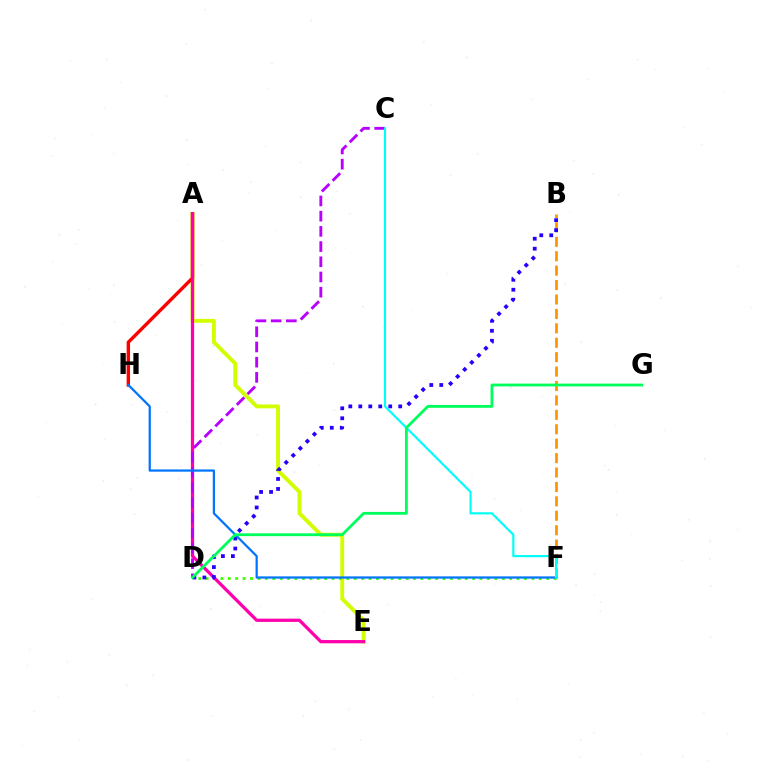{('A', 'E'): [{'color': '#d1ff00', 'line_style': 'solid', 'thickness': 2.8}, {'color': '#ff00ac', 'line_style': 'solid', 'thickness': 2.33}], ('A', 'H'): [{'color': '#ff0000', 'line_style': 'solid', 'thickness': 2.45}], ('B', 'F'): [{'color': '#ff9400', 'line_style': 'dashed', 'thickness': 1.96}], ('D', 'F'): [{'color': '#3dff00', 'line_style': 'dotted', 'thickness': 2.01}], ('C', 'D'): [{'color': '#b900ff', 'line_style': 'dashed', 'thickness': 2.07}], ('B', 'D'): [{'color': '#2500ff', 'line_style': 'dotted', 'thickness': 2.71}], ('F', 'H'): [{'color': '#0074ff', 'line_style': 'solid', 'thickness': 1.6}], ('C', 'F'): [{'color': '#00fff6', 'line_style': 'solid', 'thickness': 1.56}], ('D', 'G'): [{'color': '#00ff5c', 'line_style': 'solid', 'thickness': 2.02}]}